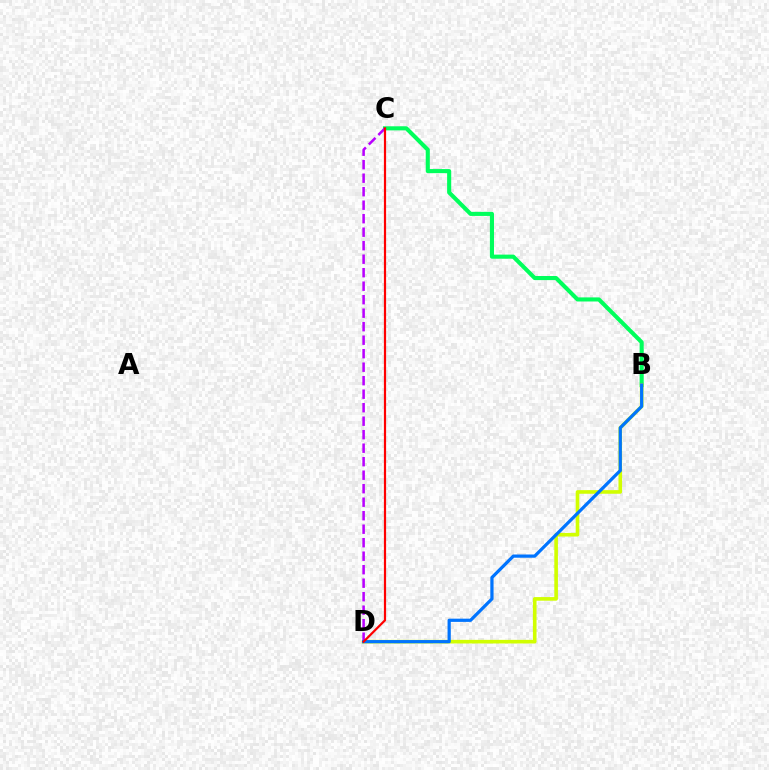{('B', 'C'): [{'color': '#00ff5c', 'line_style': 'solid', 'thickness': 2.95}], ('B', 'D'): [{'color': '#d1ff00', 'line_style': 'solid', 'thickness': 2.6}, {'color': '#0074ff', 'line_style': 'solid', 'thickness': 2.32}], ('C', 'D'): [{'color': '#b900ff', 'line_style': 'dashed', 'thickness': 1.83}, {'color': '#ff0000', 'line_style': 'solid', 'thickness': 1.58}]}